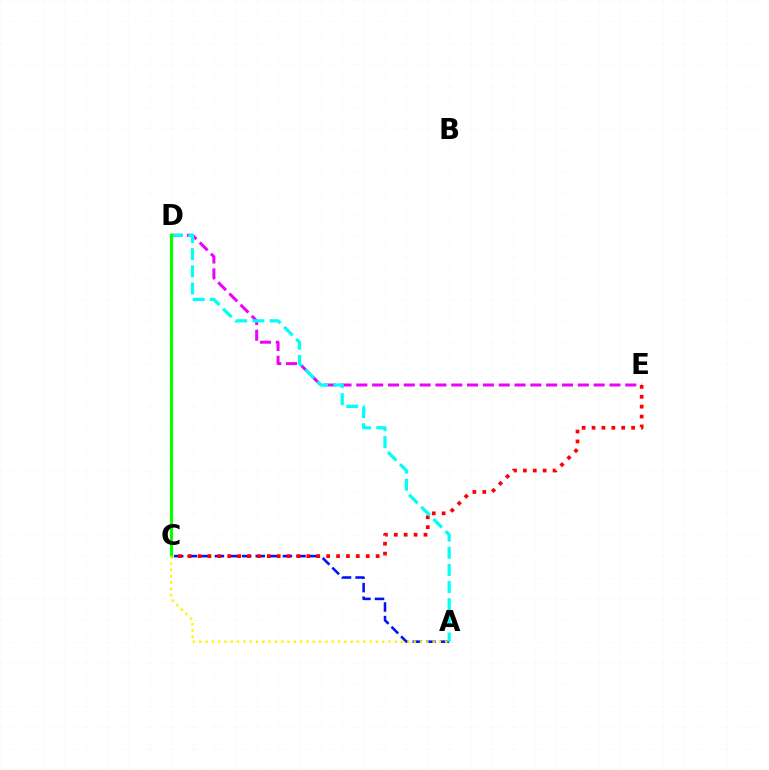{('A', 'C'): [{'color': '#0010ff', 'line_style': 'dashed', 'thickness': 1.85}, {'color': '#fcf500', 'line_style': 'dotted', 'thickness': 1.71}], ('D', 'E'): [{'color': '#ee00ff', 'line_style': 'dashed', 'thickness': 2.15}], ('C', 'E'): [{'color': '#ff0000', 'line_style': 'dotted', 'thickness': 2.69}], ('A', 'D'): [{'color': '#00fff6', 'line_style': 'dashed', 'thickness': 2.33}], ('C', 'D'): [{'color': '#08ff00', 'line_style': 'solid', 'thickness': 2.24}]}